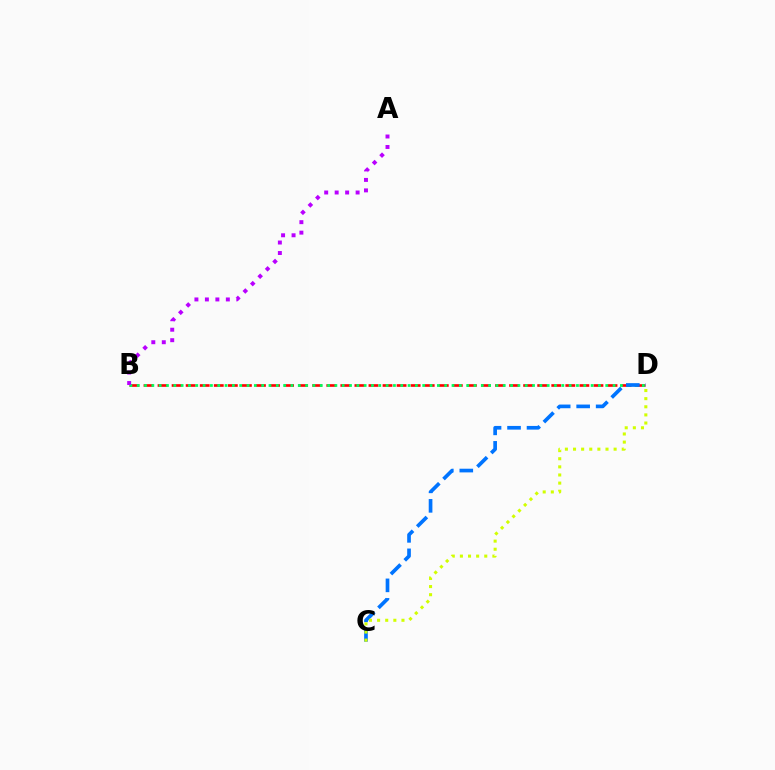{('B', 'D'): [{'color': '#ff0000', 'line_style': 'dashed', 'thickness': 1.91}, {'color': '#00ff5c', 'line_style': 'dotted', 'thickness': 1.99}], ('C', 'D'): [{'color': '#0074ff', 'line_style': 'dashed', 'thickness': 2.65}, {'color': '#d1ff00', 'line_style': 'dotted', 'thickness': 2.21}], ('A', 'B'): [{'color': '#b900ff', 'line_style': 'dotted', 'thickness': 2.85}]}